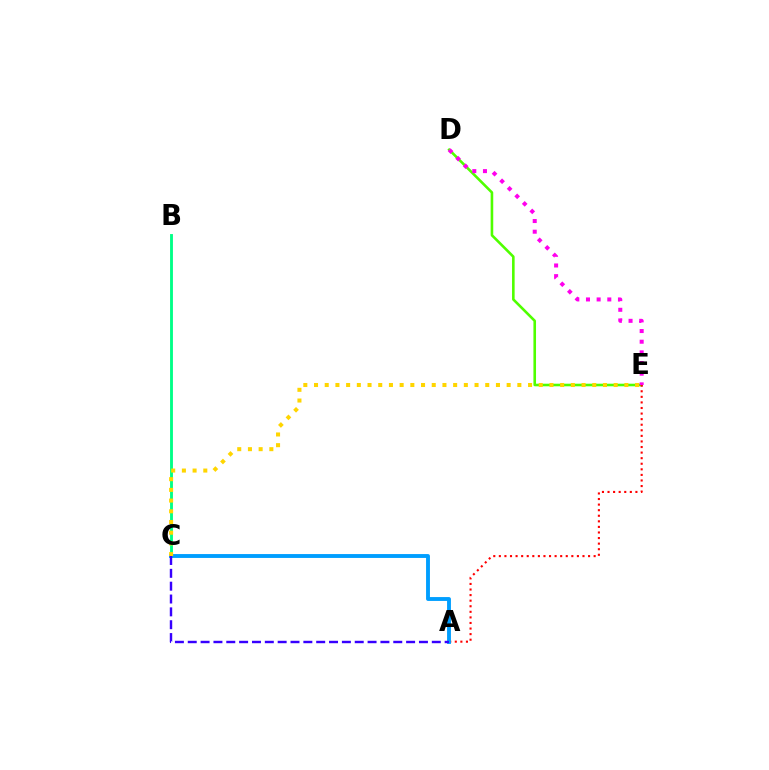{('D', 'E'): [{'color': '#4fff00', 'line_style': 'solid', 'thickness': 1.87}, {'color': '#ff00ed', 'line_style': 'dotted', 'thickness': 2.9}], ('B', 'C'): [{'color': '#00ff86', 'line_style': 'solid', 'thickness': 2.07}], ('A', 'E'): [{'color': '#ff0000', 'line_style': 'dotted', 'thickness': 1.51}], ('A', 'C'): [{'color': '#009eff', 'line_style': 'solid', 'thickness': 2.79}, {'color': '#3700ff', 'line_style': 'dashed', 'thickness': 1.74}], ('C', 'E'): [{'color': '#ffd500', 'line_style': 'dotted', 'thickness': 2.91}]}